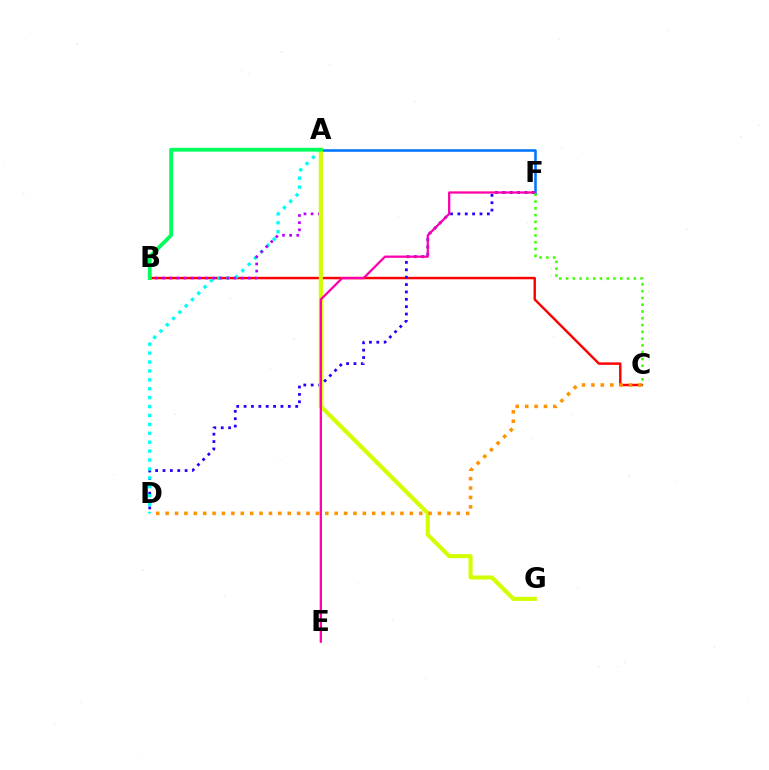{('B', 'C'): [{'color': '#ff0000', 'line_style': 'solid', 'thickness': 1.76}], ('D', 'F'): [{'color': '#2500ff', 'line_style': 'dotted', 'thickness': 2.0}], ('A', 'D'): [{'color': '#00fff6', 'line_style': 'dotted', 'thickness': 2.42}], ('A', 'B'): [{'color': '#b900ff', 'line_style': 'dotted', 'thickness': 1.94}, {'color': '#00ff5c', 'line_style': 'solid', 'thickness': 2.73}], ('A', 'F'): [{'color': '#0074ff', 'line_style': 'solid', 'thickness': 1.83}], ('A', 'G'): [{'color': '#d1ff00', 'line_style': 'solid', 'thickness': 2.94}], ('C', 'D'): [{'color': '#ff9400', 'line_style': 'dotted', 'thickness': 2.55}], ('E', 'F'): [{'color': '#ff00ac', 'line_style': 'solid', 'thickness': 1.64}], ('C', 'F'): [{'color': '#3dff00', 'line_style': 'dotted', 'thickness': 1.84}]}